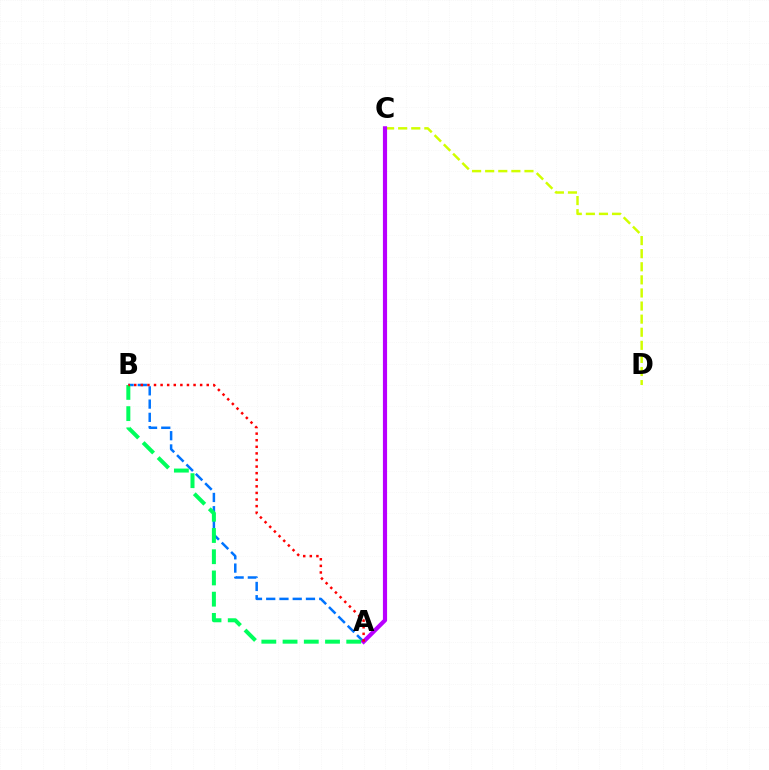{('A', 'B'): [{'color': '#0074ff', 'line_style': 'dashed', 'thickness': 1.8}, {'color': '#00ff5c', 'line_style': 'dashed', 'thickness': 2.88}, {'color': '#ff0000', 'line_style': 'dotted', 'thickness': 1.79}], ('C', 'D'): [{'color': '#d1ff00', 'line_style': 'dashed', 'thickness': 1.78}], ('A', 'C'): [{'color': '#b900ff', 'line_style': 'solid', 'thickness': 3.0}]}